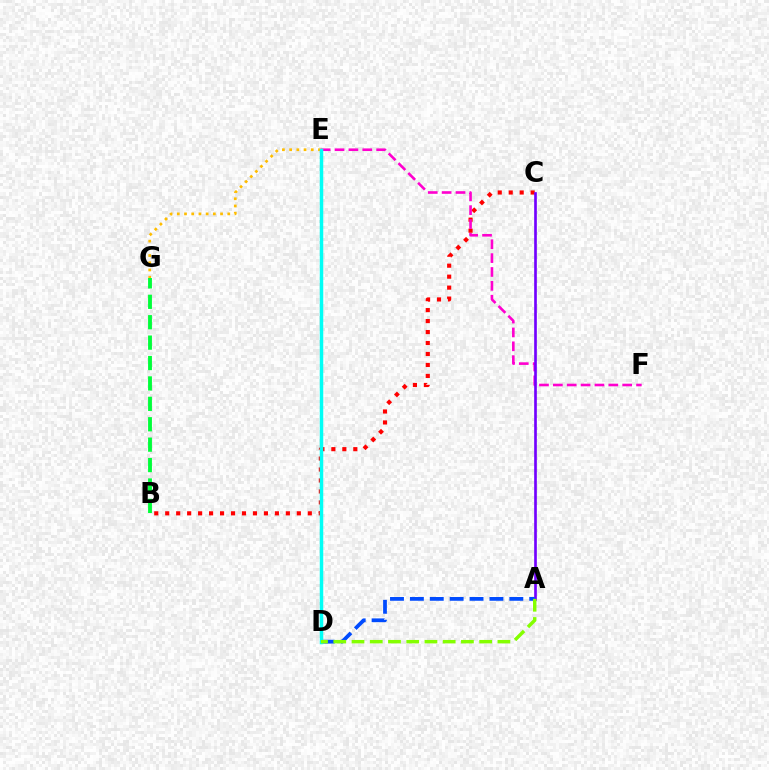{('B', 'C'): [{'color': '#ff0000', 'line_style': 'dotted', 'thickness': 2.98}], ('E', 'F'): [{'color': '#ff00cf', 'line_style': 'dashed', 'thickness': 1.88}], ('E', 'G'): [{'color': '#ffbd00', 'line_style': 'dotted', 'thickness': 1.96}], ('A', 'C'): [{'color': '#7200ff', 'line_style': 'solid', 'thickness': 1.92}], ('B', 'G'): [{'color': '#00ff39', 'line_style': 'dashed', 'thickness': 2.77}], ('A', 'D'): [{'color': '#004bff', 'line_style': 'dashed', 'thickness': 2.7}, {'color': '#84ff00', 'line_style': 'dashed', 'thickness': 2.48}], ('D', 'E'): [{'color': '#00fff6', 'line_style': 'solid', 'thickness': 2.51}]}